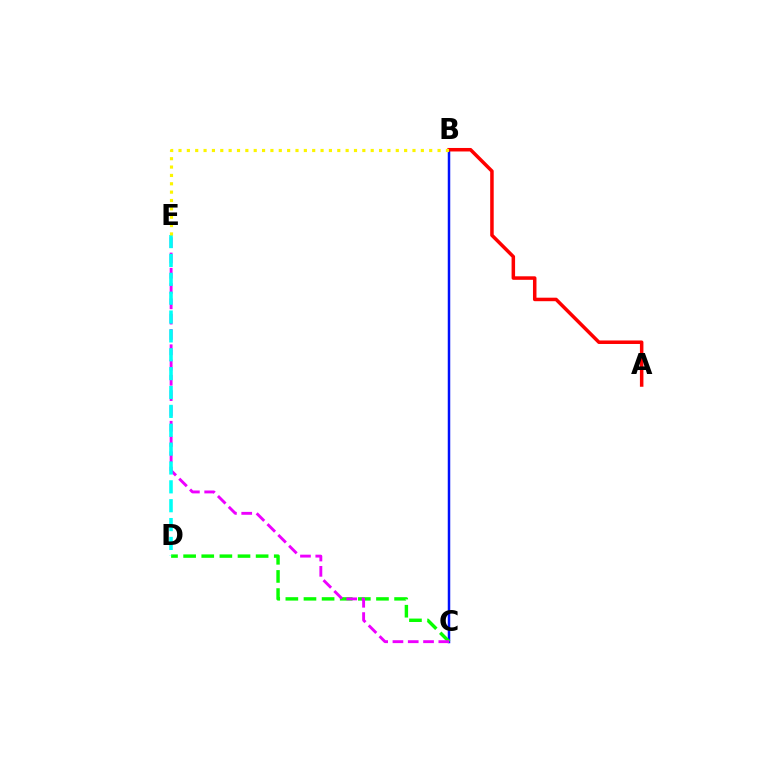{('B', 'C'): [{'color': '#0010ff', 'line_style': 'solid', 'thickness': 1.8}], ('A', 'B'): [{'color': '#ff0000', 'line_style': 'solid', 'thickness': 2.53}], ('C', 'D'): [{'color': '#08ff00', 'line_style': 'dashed', 'thickness': 2.46}], ('C', 'E'): [{'color': '#ee00ff', 'line_style': 'dashed', 'thickness': 2.08}], ('D', 'E'): [{'color': '#00fff6', 'line_style': 'dashed', 'thickness': 2.56}], ('B', 'E'): [{'color': '#fcf500', 'line_style': 'dotted', 'thickness': 2.27}]}